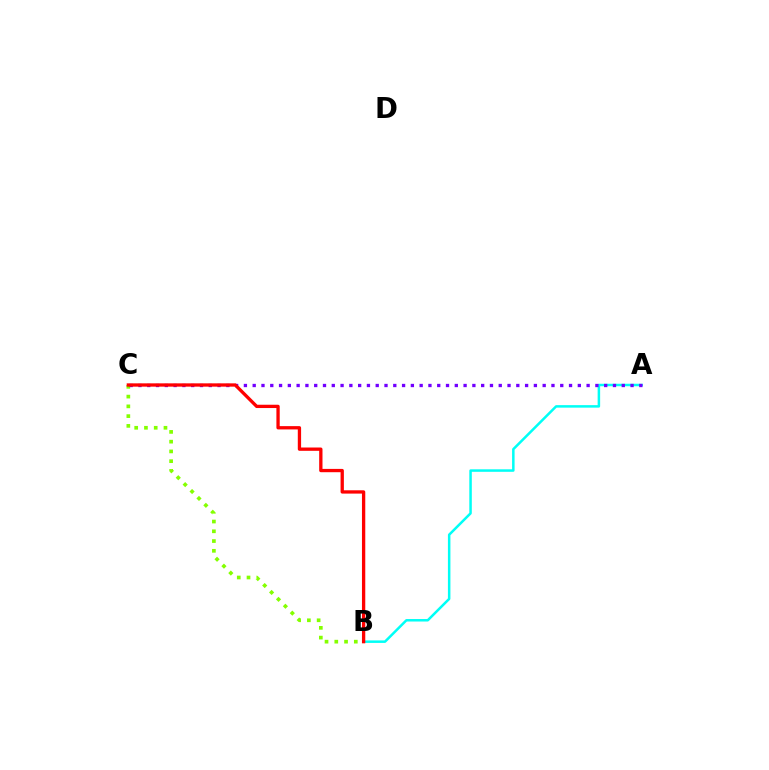{('B', 'C'): [{'color': '#84ff00', 'line_style': 'dotted', 'thickness': 2.65}, {'color': '#ff0000', 'line_style': 'solid', 'thickness': 2.38}], ('A', 'B'): [{'color': '#00fff6', 'line_style': 'solid', 'thickness': 1.8}], ('A', 'C'): [{'color': '#7200ff', 'line_style': 'dotted', 'thickness': 2.39}]}